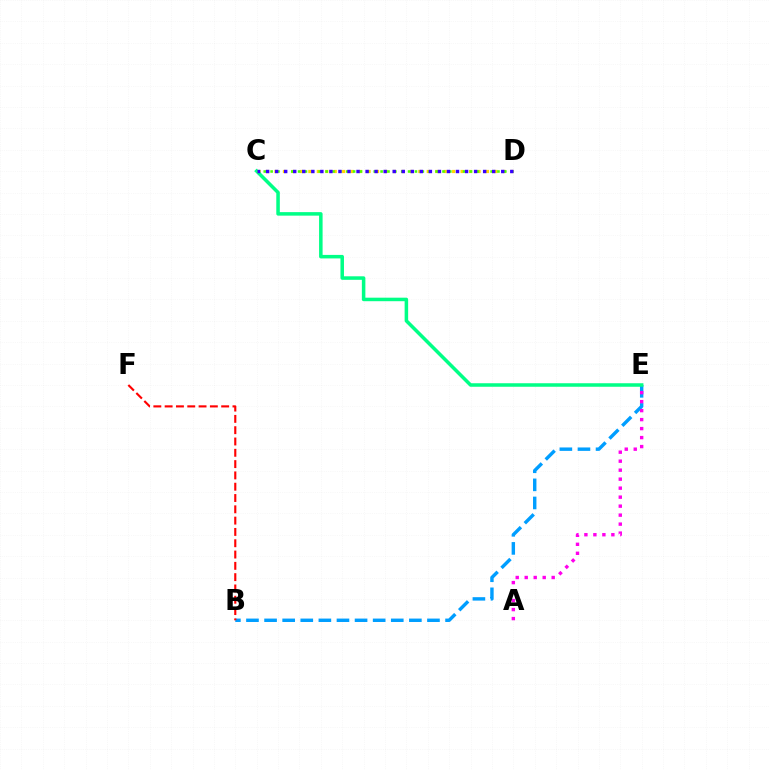{('B', 'E'): [{'color': '#009eff', 'line_style': 'dashed', 'thickness': 2.46}], ('C', 'D'): [{'color': '#ffd500', 'line_style': 'dotted', 'thickness': 2.3}, {'color': '#4fff00', 'line_style': 'dotted', 'thickness': 1.87}, {'color': '#3700ff', 'line_style': 'dotted', 'thickness': 2.46}], ('B', 'F'): [{'color': '#ff0000', 'line_style': 'dashed', 'thickness': 1.54}], ('A', 'E'): [{'color': '#ff00ed', 'line_style': 'dotted', 'thickness': 2.44}], ('C', 'E'): [{'color': '#00ff86', 'line_style': 'solid', 'thickness': 2.53}]}